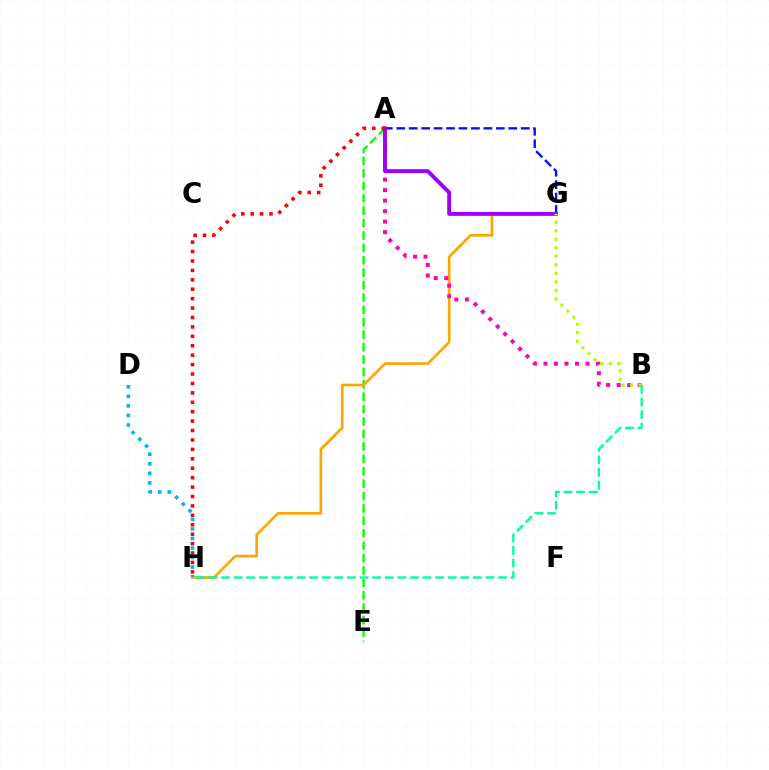{('A', 'G'): [{'color': '#0010ff', 'line_style': 'dashed', 'thickness': 1.69}, {'color': '#9b00ff', 'line_style': 'solid', 'thickness': 2.83}], ('A', 'E'): [{'color': '#08ff00', 'line_style': 'dashed', 'thickness': 1.69}], ('G', 'H'): [{'color': '#ffa500', 'line_style': 'solid', 'thickness': 1.9}], ('A', 'B'): [{'color': '#ff00bd', 'line_style': 'dotted', 'thickness': 2.86}], ('B', 'G'): [{'color': '#b3ff00', 'line_style': 'dotted', 'thickness': 2.32}], ('B', 'H'): [{'color': '#00ff9d', 'line_style': 'dashed', 'thickness': 1.71}], ('A', 'H'): [{'color': '#ff0000', 'line_style': 'dotted', 'thickness': 2.56}], ('D', 'H'): [{'color': '#00b5ff', 'line_style': 'dotted', 'thickness': 2.59}]}